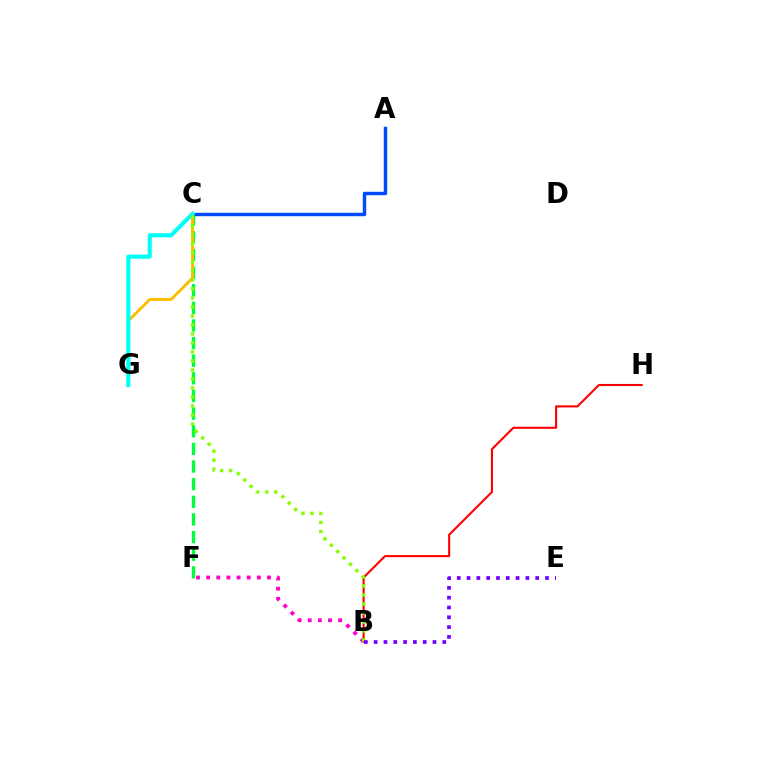{('C', 'F'): [{'color': '#00ff39', 'line_style': 'dashed', 'thickness': 2.4}], ('A', 'C'): [{'color': '#004bff', 'line_style': 'solid', 'thickness': 2.47}], ('C', 'G'): [{'color': '#ffbd00', 'line_style': 'solid', 'thickness': 2.07}, {'color': '#00fff6', 'line_style': 'solid', 'thickness': 2.96}], ('B', 'F'): [{'color': '#ff00cf', 'line_style': 'dotted', 'thickness': 2.76}], ('B', 'H'): [{'color': '#ff0000', 'line_style': 'solid', 'thickness': 1.52}], ('B', 'C'): [{'color': '#84ff00', 'line_style': 'dotted', 'thickness': 2.45}], ('B', 'E'): [{'color': '#7200ff', 'line_style': 'dotted', 'thickness': 2.66}]}